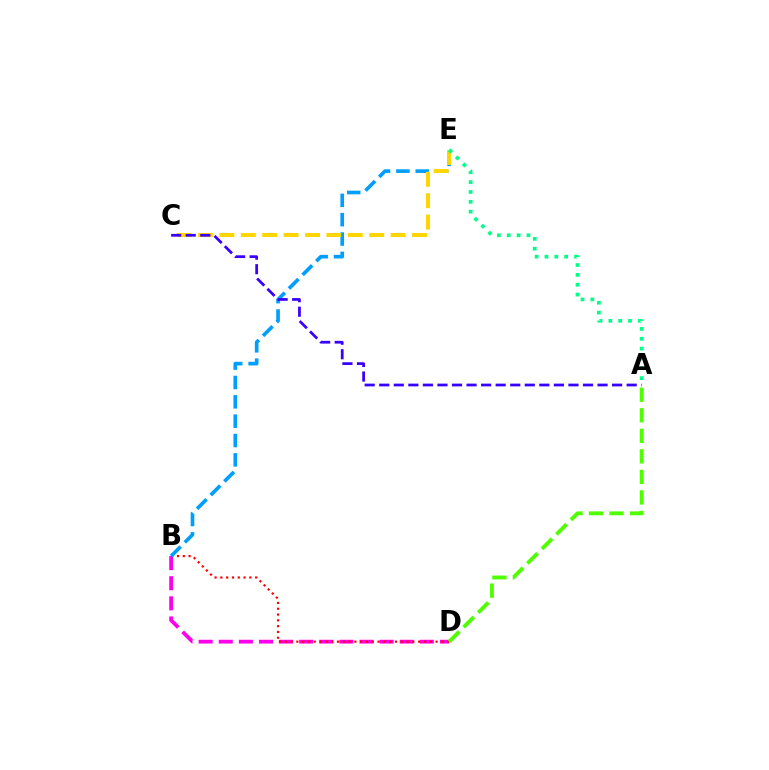{('B', 'D'): [{'color': '#ff00ed', 'line_style': 'dashed', 'thickness': 2.73}, {'color': '#ff0000', 'line_style': 'dotted', 'thickness': 1.58}], ('B', 'E'): [{'color': '#009eff', 'line_style': 'dashed', 'thickness': 2.63}], ('A', 'D'): [{'color': '#4fff00', 'line_style': 'dashed', 'thickness': 2.79}], ('C', 'E'): [{'color': '#ffd500', 'line_style': 'dashed', 'thickness': 2.91}], ('A', 'E'): [{'color': '#00ff86', 'line_style': 'dotted', 'thickness': 2.68}], ('A', 'C'): [{'color': '#3700ff', 'line_style': 'dashed', 'thickness': 1.98}]}